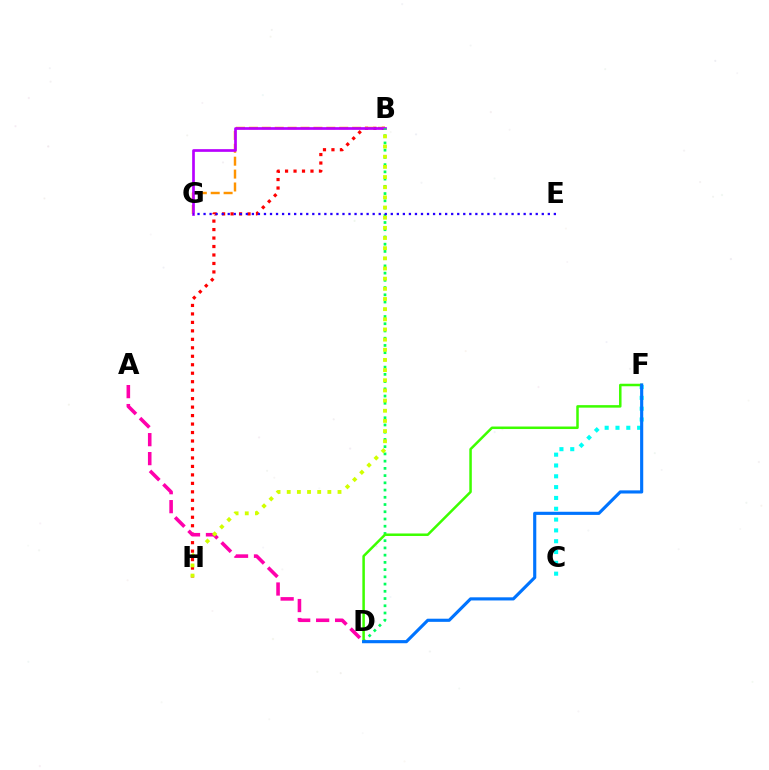{('B', 'H'): [{'color': '#ff0000', 'line_style': 'dotted', 'thickness': 2.3}, {'color': '#d1ff00', 'line_style': 'dotted', 'thickness': 2.76}], ('C', 'F'): [{'color': '#00fff6', 'line_style': 'dotted', 'thickness': 2.94}], ('B', 'G'): [{'color': '#ff9400', 'line_style': 'dashed', 'thickness': 1.75}, {'color': '#b900ff', 'line_style': 'solid', 'thickness': 1.94}], ('B', 'D'): [{'color': '#00ff5c', 'line_style': 'dotted', 'thickness': 1.96}], ('E', 'G'): [{'color': '#2500ff', 'line_style': 'dotted', 'thickness': 1.64}], ('A', 'D'): [{'color': '#ff00ac', 'line_style': 'dashed', 'thickness': 2.58}], ('D', 'F'): [{'color': '#3dff00', 'line_style': 'solid', 'thickness': 1.81}, {'color': '#0074ff', 'line_style': 'solid', 'thickness': 2.26}]}